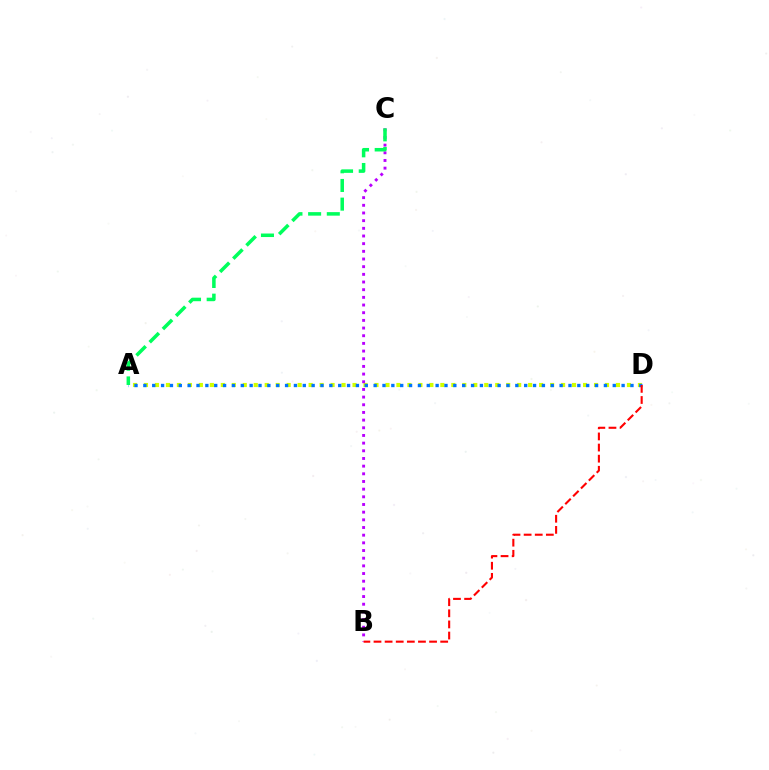{('A', 'D'): [{'color': '#d1ff00', 'line_style': 'dotted', 'thickness': 2.98}, {'color': '#0074ff', 'line_style': 'dotted', 'thickness': 2.41}], ('B', 'C'): [{'color': '#b900ff', 'line_style': 'dotted', 'thickness': 2.08}], ('A', 'C'): [{'color': '#00ff5c', 'line_style': 'dashed', 'thickness': 2.54}], ('B', 'D'): [{'color': '#ff0000', 'line_style': 'dashed', 'thickness': 1.51}]}